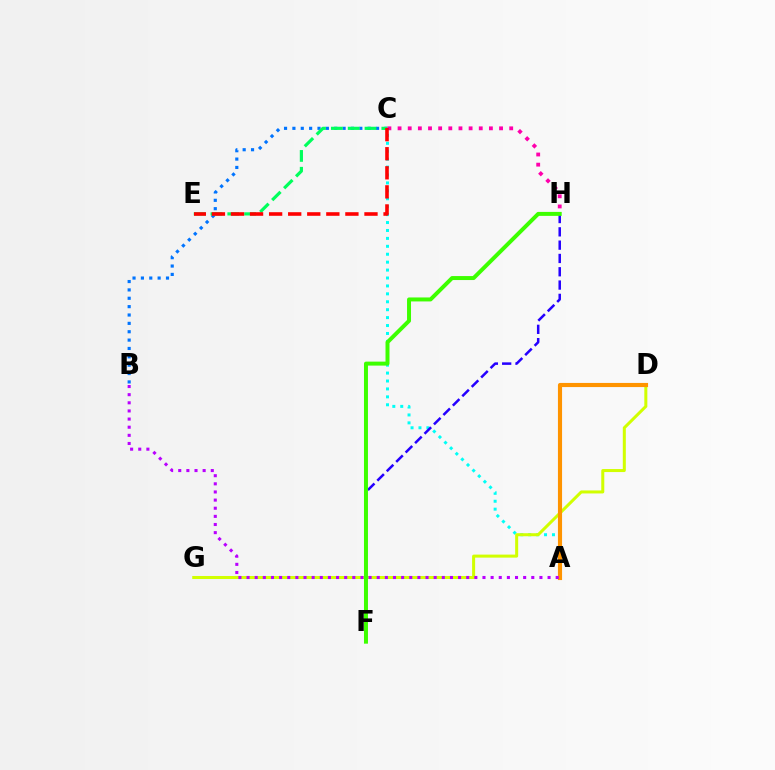{('B', 'C'): [{'color': '#0074ff', 'line_style': 'dotted', 'thickness': 2.27}], ('A', 'C'): [{'color': '#00fff6', 'line_style': 'dotted', 'thickness': 2.15}], ('D', 'G'): [{'color': '#d1ff00', 'line_style': 'solid', 'thickness': 2.17}], ('C', 'E'): [{'color': '#00ff5c', 'line_style': 'dashed', 'thickness': 2.29}, {'color': '#ff0000', 'line_style': 'dashed', 'thickness': 2.59}], ('C', 'H'): [{'color': '#ff00ac', 'line_style': 'dotted', 'thickness': 2.76}], ('F', 'H'): [{'color': '#2500ff', 'line_style': 'dashed', 'thickness': 1.81}, {'color': '#3dff00', 'line_style': 'solid', 'thickness': 2.86}], ('A', 'D'): [{'color': '#ff9400', 'line_style': 'solid', 'thickness': 2.97}], ('A', 'B'): [{'color': '#b900ff', 'line_style': 'dotted', 'thickness': 2.21}]}